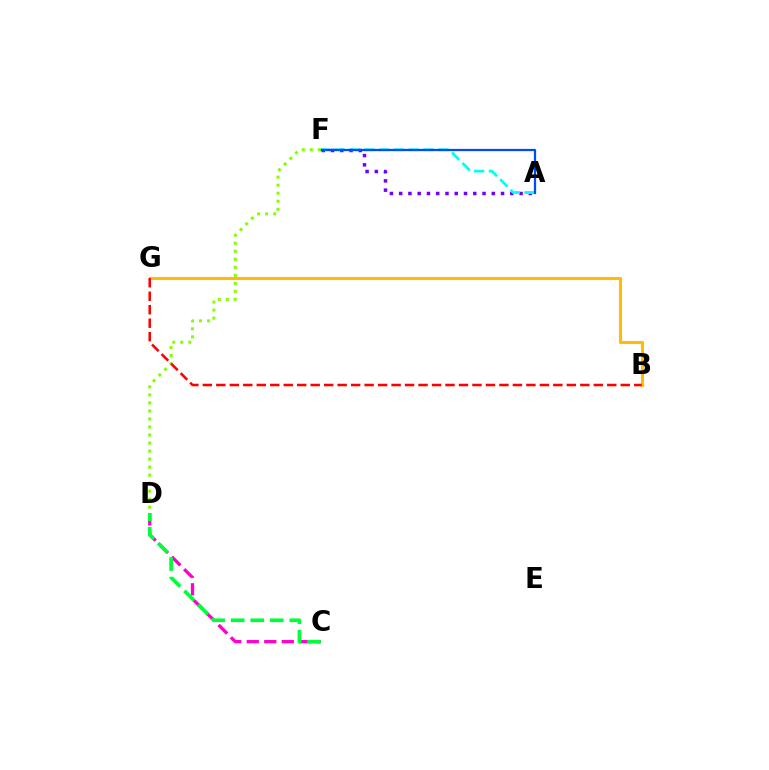{('A', 'F'): [{'color': '#7200ff', 'line_style': 'dotted', 'thickness': 2.52}, {'color': '#00fff6', 'line_style': 'dashed', 'thickness': 2.01}, {'color': '#004bff', 'line_style': 'solid', 'thickness': 1.61}], ('C', 'D'): [{'color': '#ff00cf', 'line_style': 'dashed', 'thickness': 2.38}, {'color': '#00ff39', 'line_style': 'dashed', 'thickness': 2.66}], ('B', 'G'): [{'color': '#ffbd00', 'line_style': 'solid', 'thickness': 2.2}, {'color': '#ff0000', 'line_style': 'dashed', 'thickness': 1.83}], ('D', 'F'): [{'color': '#84ff00', 'line_style': 'dotted', 'thickness': 2.18}]}